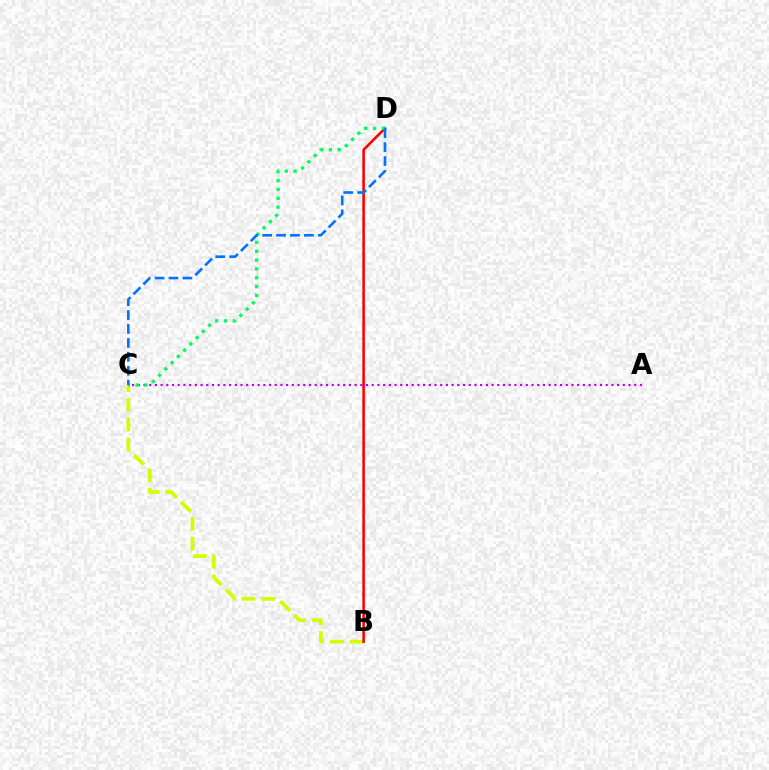{('B', 'C'): [{'color': '#d1ff00', 'line_style': 'dashed', 'thickness': 2.69}], ('B', 'D'): [{'color': '#ff0000', 'line_style': 'solid', 'thickness': 1.85}], ('A', 'C'): [{'color': '#b900ff', 'line_style': 'dotted', 'thickness': 1.55}], ('C', 'D'): [{'color': '#00ff5c', 'line_style': 'dotted', 'thickness': 2.4}, {'color': '#0074ff', 'line_style': 'dashed', 'thickness': 1.89}]}